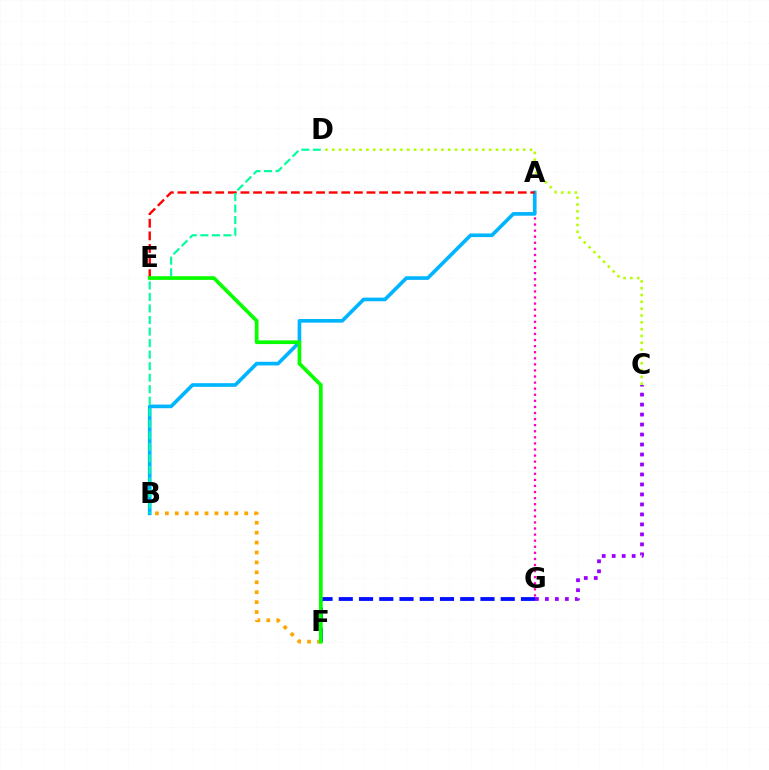{('A', 'G'): [{'color': '#ff00bd', 'line_style': 'dotted', 'thickness': 1.65}], ('A', 'B'): [{'color': '#00b5ff', 'line_style': 'solid', 'thickness': 2.63}], ('F', 'G'): [{'color': '#0010ff', 'line_style': 'dashed', 'thickness': 2.75}], ('C', 'G'): [{'color': '#9b00ff', 'line_style': 'dotted', 'thickness': 2.71}], ('A', 'E'): [{'color': '#ff0000', 'line_style': 'dashed', 'thickness': 1.71}], ('B', 'F'): [{'color': '#ffa500', 'line_style': 'dotted', 'thickness': 2.7}], ('B', 'D'): [{'color': '#00ff9d', 'line_style': 'dashed', 'thickness': 1.57}], ('C', 'D'): [{'color': '#b3ff00', 'line_style': 'dotted', 'thickness': 1.85}], ('E', 'F'): [{'color': '#08ff00', 'line_style': 'solid', 'thickness': 2.67}]}